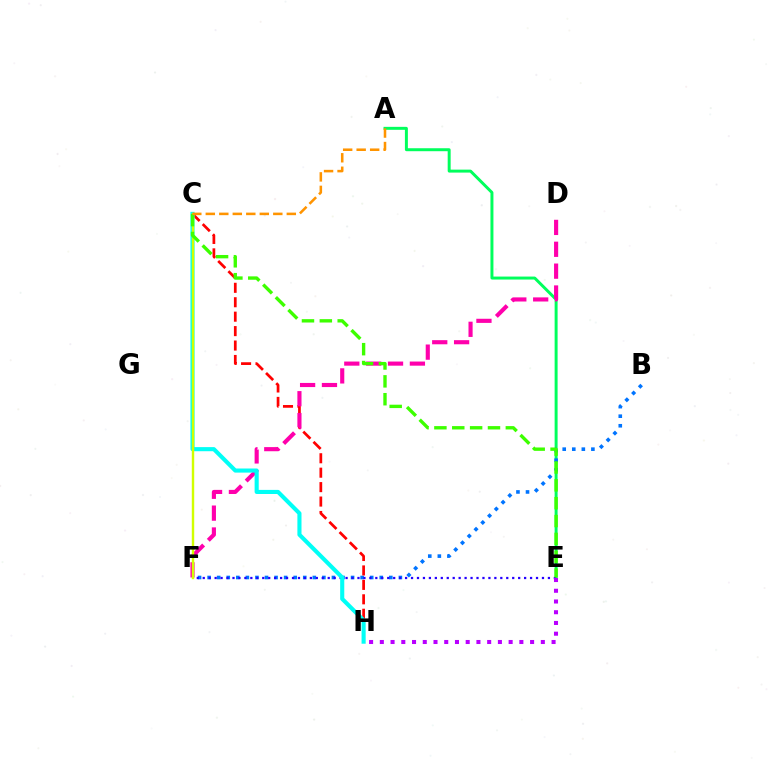{('A', 'E'): [{'color': '#00ff5c', 'line_style': 'solid', 'thickness': 2.14}], ('B', 'F'): [{'color': '#0074ff', 'line_style': 'dotted', 'thickness': 2.6}], ('C', 'H'): [{'color': '#ff0000', 'line_style': 'dashed', 'thickness': 1.96}, {'color': '#00fff6', 'line_style': 'solid', 'thickness': 2.95}], ('D', 'F'): [{'color': '#ff00ac', 'line_style': 'dashed', 'thickness': 2.97}], ('E', 'F'): [{'color': '#2500ff', 'line_style': 'dotted', 'thickness': 1.62}], ('E', 'H'): [{'color': '#b900ff', 'line_style': 'dotted', 'thickness': 2.92}], ('C', 'F'): [{'color': '#d1ff00', 'line_style': 'solid', 'thickness': 1.75}], ('C', 'E'): [{'color': '#3dff00', 'line_style': 'dashed', 'thickness': 2.43}], ('A', 'C'): [{'color': '#ff9400', 'line_style': 'dashed', 'thickness': 1.83}]}